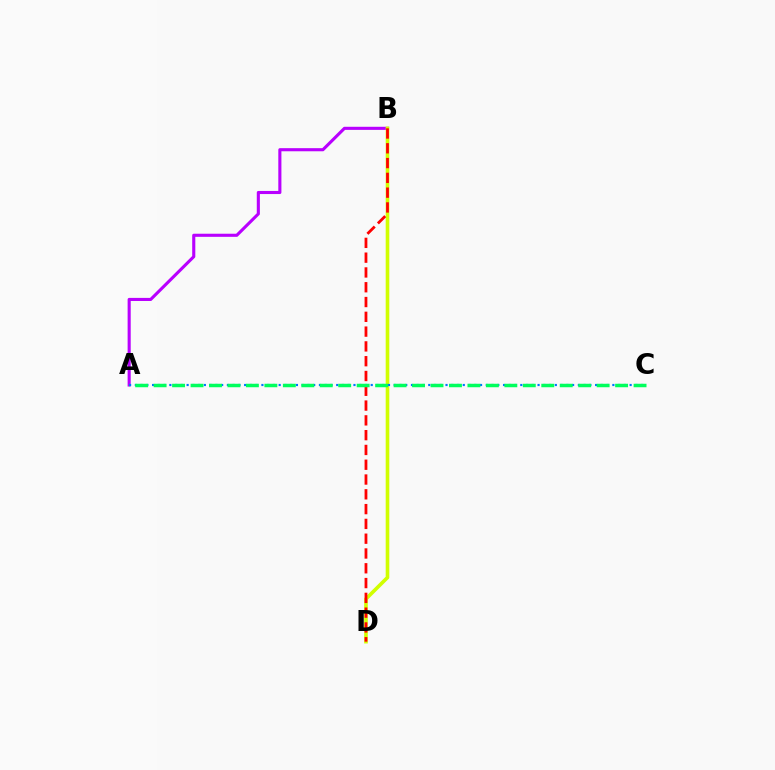{('A', 'B'): [{'color': '#b900ff', 'line_style': 'solid', 'thickness': 2.23}], ('B', 'D'): [{'color': '#d1ff00', 'line_style': 'solid', 'thickness': 2.6}, {'color': '#ff0000', 'line_style': 'dashed', 'thickness': 2.01}], ('A', 'C'): [{'color': '#0074ff', 'line_style': 'dotted', 'thickness': 1.56}, {'color': '#00ff5c', 'line_style': 'dashed', 'thickness': 2.51}]}